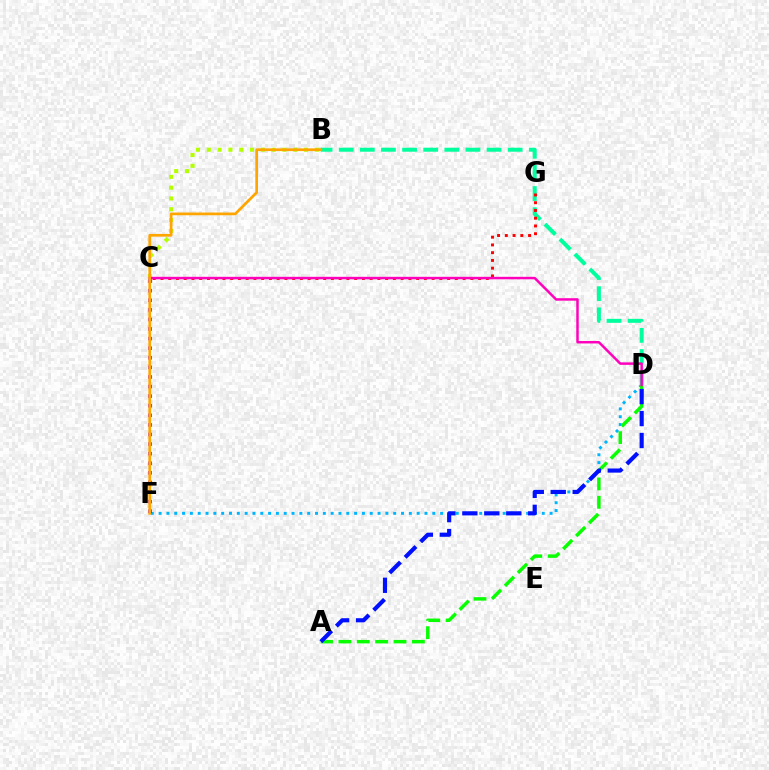{('D', 'F'): [{'color': '#00b5ff', 'line_style': 'dotted', 'thickness': 2.12}], ('A', 'D'): [{'color': '#08ff00', 'line_style': 'dashed', 'thickness': 2.5}, {'color': '#0010ff', 'line_style': 'dashed', 'thickness': 2.98}], ('C', 'F'): [{'color': '#9b00ff', 'line_style': 'dotted', 'thickness': 2.61}], ('B', 'D'): [{'color': '#00ff9d', 'line_style': 'dashed', 'thickness': 2.87}], ('C', 'G'): [{'color': '#ff0000', 'line_style': 'dotted', 'thickness': 2.1}], ('B', 'C'): [{'color': '#b3ff00', 'line_style': 'dotted', 'thickness': 2.94}], ('C', 'D'): [{'color': '#ff00bd', 'line_style': 'solid', 'thickness': 1.78}], ('B', 'F'): [{'color': '#ffa500', 'line_style': 'solid', 'thickness': 1.96}]}